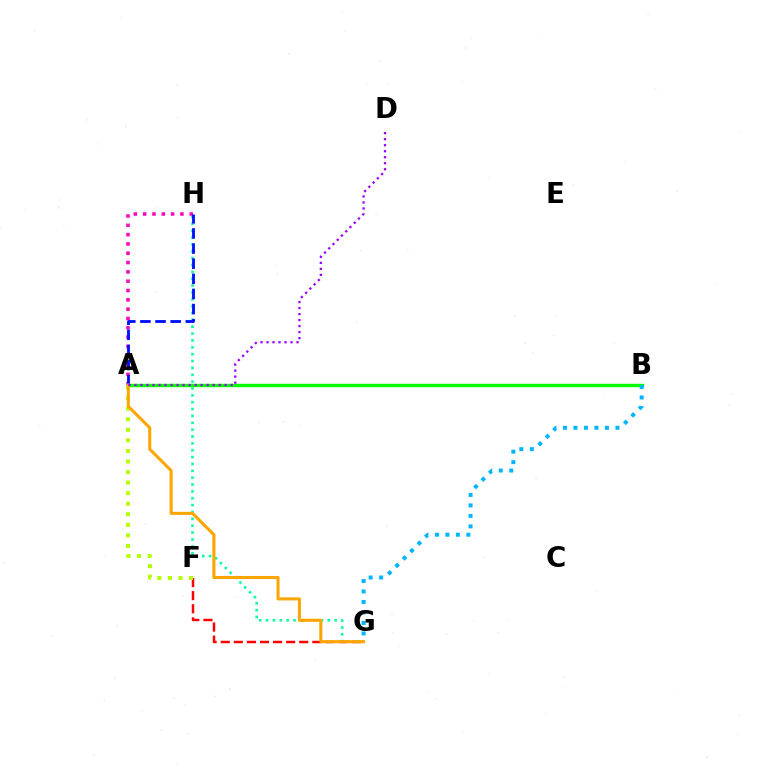{('G', 'H'): [{'color': '#00ff9d', 'line_style': 'dotted', 'thickness': 1.86}], ('F', 'G'): [{'color': '#ff0000', 'line_style': 'dashed', 'thickness': 1.78}], ('A', 'B'): [{'color': '#08ff00', 'line_style': 'solid', 'thickness': 2.44}], ('A', 'H'): [{'color': '#ff00bd', 'line_style': 'dotted', 'thickness': 2.53}, {'color': '#0010ff', 'line_style': 'dashed', 'thickness': 2.06}], ('B', 'G'): [{'color': '#00b5ff', 'line_style': 'dotted', 'thickness': 2.85}], ('A', 'F'): [{'color': '#b3ff00', 'line_style': 'dotted', 'thickness': 2.87}], ('A', 'G'): [{'color': '#ffa500', 'line_style': 'solid', 'thickness': 2.2}], ('A', 'D'): [{'color': '#9b00ff', 'line_style': 'dotted', 'thickness': 1.63}]}